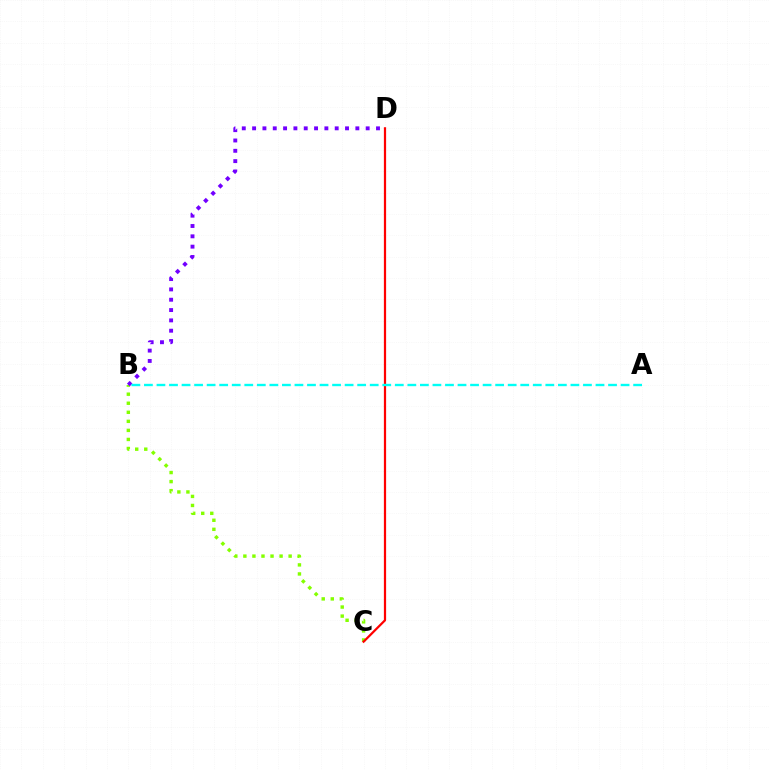{('B', 'C'): [{'color': '#84ff00', 'line_style': 'dotted', 'thickness': 2.46}], ('C', 'D'): [{'color': '#ff0000', 'line_style': 'solid', 'thickness': 1.6}], ('B', 'D'): [{'color': '#7200ff', 'line_style': 'dotted', 'thickness': 2.81}], ('A', 'B'): [{'color': '#00fff6', 'line_style': 'dashed', 'thickness': 1.7}]}